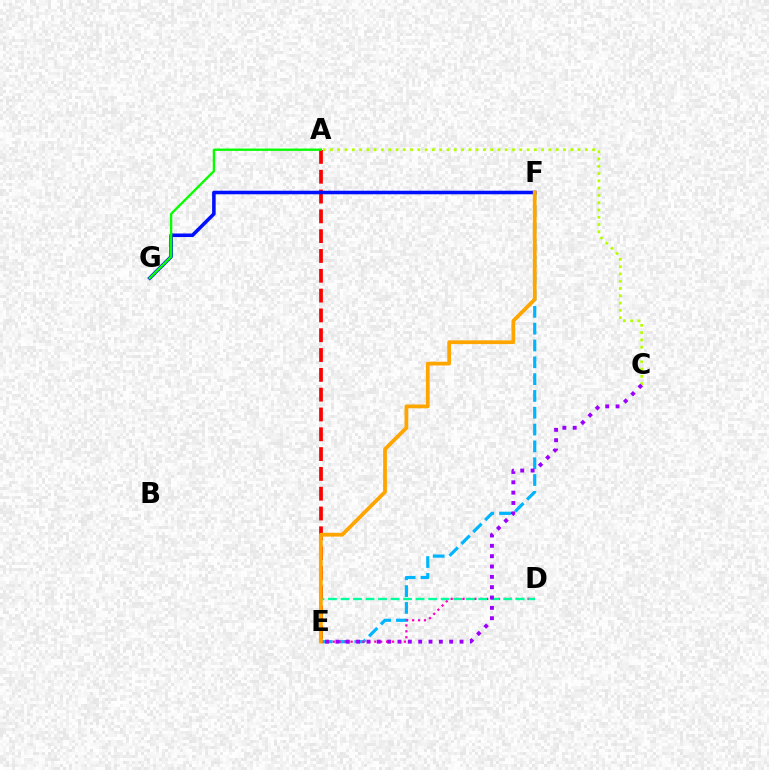{('A', 'C'): [{'color': '#b3ff00', 'line_style': 'dotted', 'thickness': 1.98}], ('E', 'F'): [{'color': '#00b5ff', 'line_style': 'dashed', 'thickness': 2.28}, {'color': '#ffa500', 'line_style': 'solid', 'thickness': 2.71}], ('D', 'E'): [{'color': '#ff00bd', 'line_style': 'dotted', 'thickness': 1.61}, {'color': '#00ff9d', 'line_style': 'dashed', 'thickness': 1.7}], ('A', 'E'): [{'color': '#ff0000', 'line_style': 'dashed', 'thickness': 2.69}], ('F', 'G'): [{'color': '#0010ff', 'line_style': 'solid', 'thickness': 2.55}], ('C', 'E'): [{'color': '#9b00ff', 'line_style': 'dotted', 'thickness': 2.81}], ('A', 'G'): [{'color': '#08ff00', 'line_style': 'solid', 'thickness': 1.69}]}